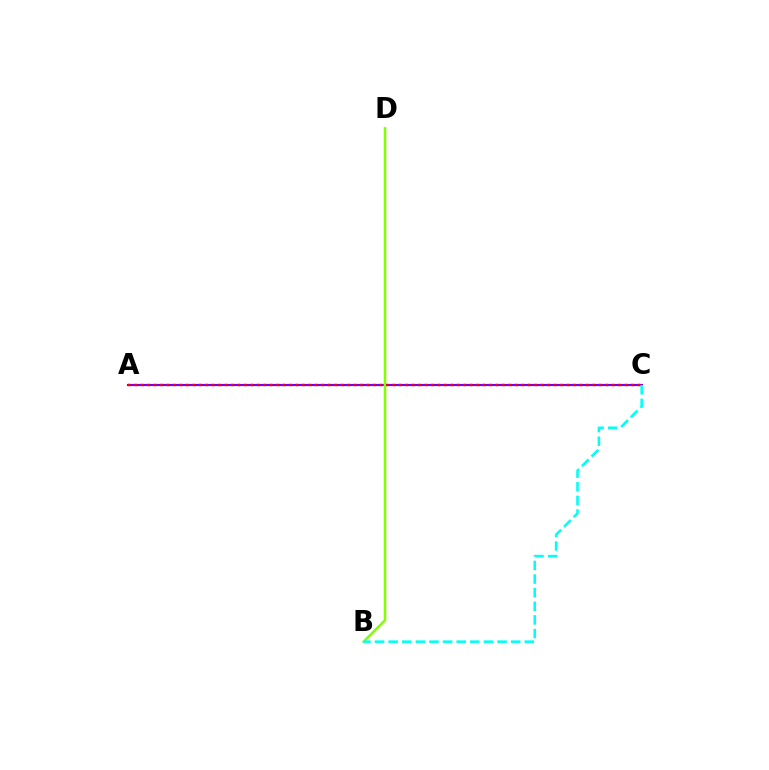{('A', 'C'): [{'color': '#7200ff', 'line_style': 'solid', 'thickness': 1.56}, {'color': '#ff0000', 'line_style': 'dotted', 'thickness': 1.75}], ('B', 'D'): [{'color': '#84ff00', 'line_style': 'solid', 'thickness': 1.84}], ('B', 'C'): [{'color': '#00fff6', 'line_style': 'dashed', 'thickness': 1.85}]}